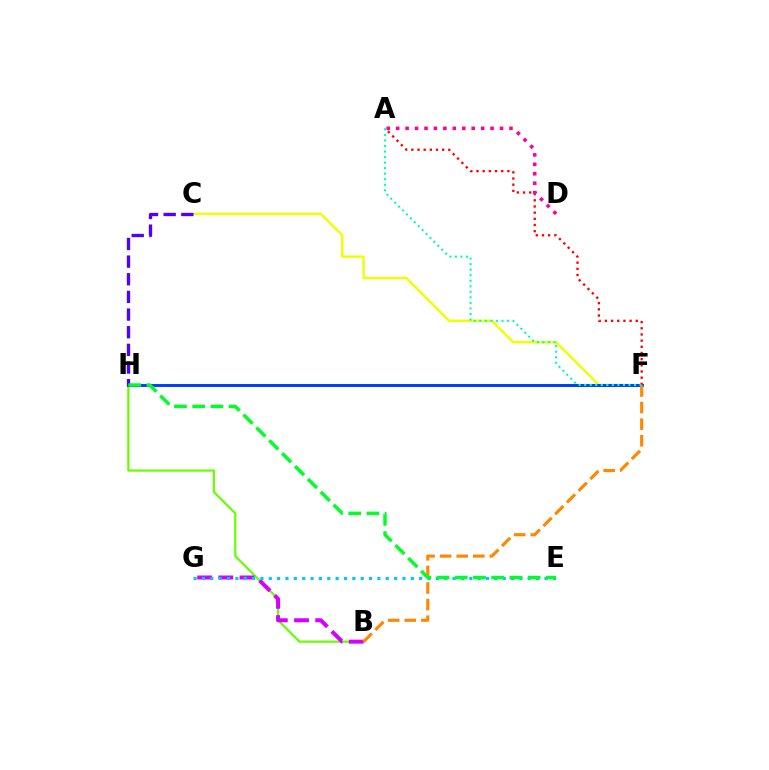{('C', 'F'): [{'color': '#eeff00', 'line_style': 'solid', 'thickness': 1.73}], ('B', 'H'): [{'color': '#66ff00', 'line_style': 'solid', 'thickness': 1.58}], ('B', 'G'): [{'color': '#d600ff', 'line_style': 'dashed', 'thickness': 2.88}], ('F', 'H'): [{'color': '#003fff', 'line_style': 'solid', 'thickness': 2.13}], ('A', 'F'): [{'color': '#ff0000', 'line_style': 'dotted', 'thickness': 1.68}, {'color': '#00ffaf', 'line_style': 'dotted', 'thickness': 1.5}], ('A', 'D'): [{'color': '#ff00a0', 'line_style': 'dotted', 'thickness': 2.57}], ('E', 'G'): [{'color': '#00c7ff', 'line_style': 'dotted', 'thickness': 2.27}], ('B', 'F'): [{'color': '#ff8800', 'line_style': 'dashed', 'thickness': 2.25}], ('C', 'H'): [{'color': '#4f00ff', 'line_style': 'dashed', 'thickness': 2.4}], ('E', 'H'): [{'color': '#00ff27', 'line_style': 'dashed', 'thickness': 2.47}]}